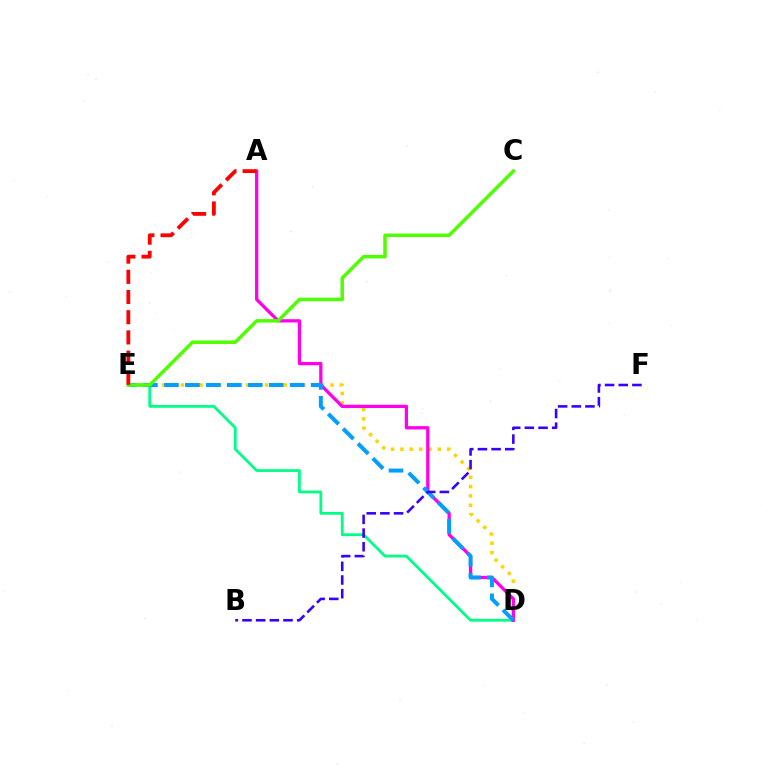{('D', 'E'): [{'color': '#00ff86', 'line_style': 'solid', 'thickness': 1.99}, {'color': '#ffd500', 'line_style': 'dotted', 'thickness': 2.54}, {'color': '#009eff', 'line_style': 'dashed', 'thickness': 2.85}], ('A', 'D'): [{'color': '#ff00ed', 'line_style': 'solid', 'thickness': 2.35}], ('C', 'E'): [{'color': '#4fff00', 'line_style': 'solid', 'thickness': 2.51}], ('A', 'E'): [{'color': '#ff0000', 'line_style': 'dashed', 'thickness': 2.74}], ('B', 'F'): [{'color': '#3700ff', 'line_style': 'dashed', 'thickness': 1.86}]}